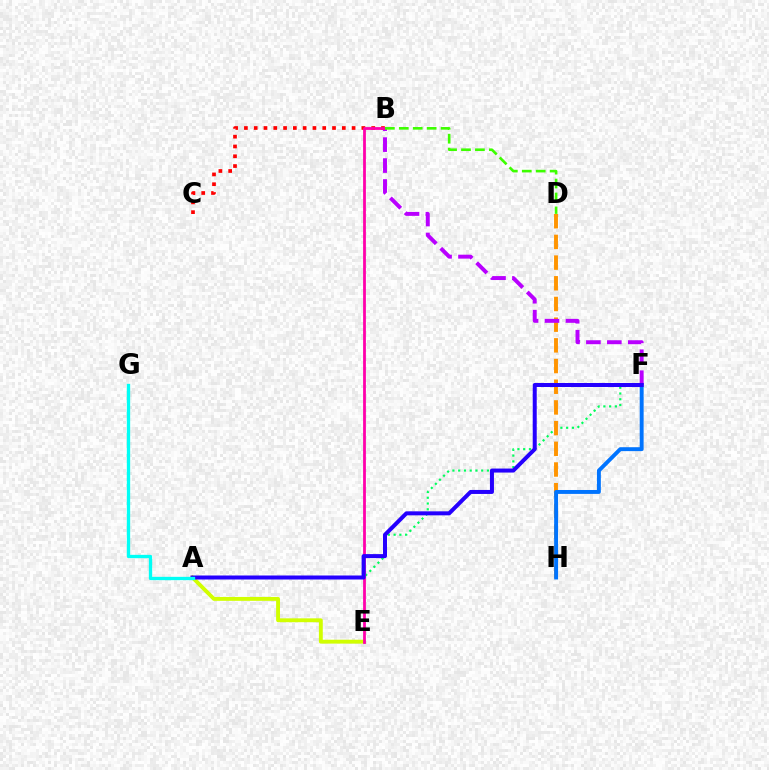{('B', 'C'): [{'color': '#ff0000', 'line_style': 'dotted', 'thickness': 2.66}], ('A', 'E'): [{'color': '#d1ff00', 'line_style': 'solid', 'thickness': 2.79}], ('A', 'F'): [{'color': '#00ff5c', 'line_style': 'dotted', 'thickness': 1.56}, {'color': '#2500ff', 'line_style': 'solid', 'thickness': 2.89}], ('D', 'H'): [{'color': '#ff9400', 'line_style': 'dashed', 'thickness': 2.81}], ('F', 'H'): [{'color': '#0074ff', 'line_style': 'solid', 'thickness': 2.82}], ('B', 'F'): [{'color': '#b900ff', 'line_style': 'dashed', 'thickness': 2.84}], ('B', 'E'): [{'color': '#ff00ac', 'line_style': 'solid', 'thickness': 2.01}], ('B', 'D'): [{'color': '#3dff00', 'line_style': 'dashed', 'thickness': 1.89}], ('A', 'G'): [{'color': '#00fff6', 'line_style': 'solid', 'thickness': 2.39}]}